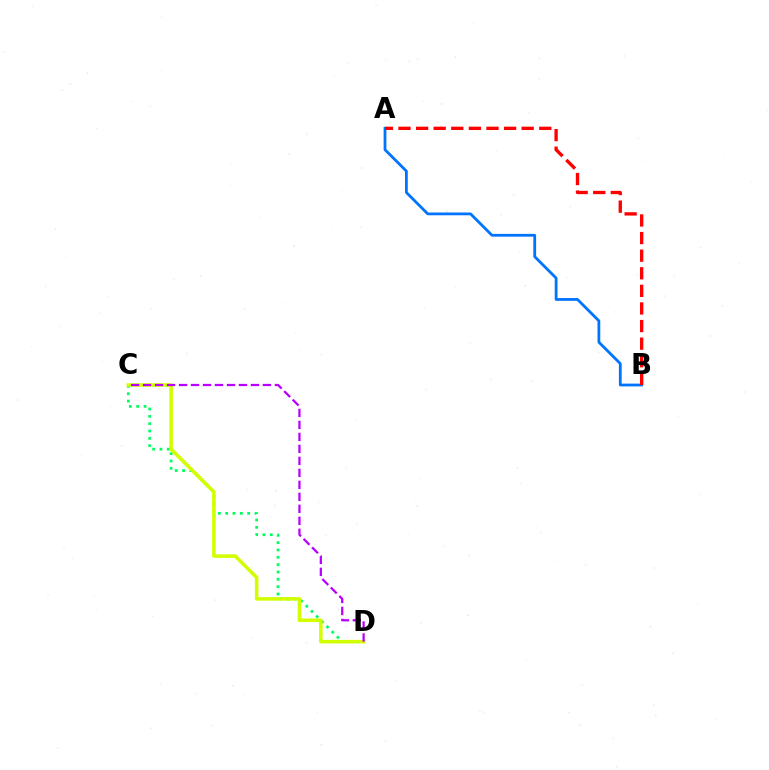{('A', 'B'): [{'color': '#0074ff', 'line_style': 'solid', 'thickness': 2.0}, {'color': '#ff0000', 'line_style': 'dashed', 'thickness': 2.39}], ('C', 'D'): [{'color': '#00ff5c', 'line_style': 'dotted', 'thickness': 1.99}, {'color': '#d1ff00', 'line_style': 'solid', 'thickness': 2.56}, {'color': '#b900ff', 'line_style': 'dashed', 'thickness': 1.63}]}